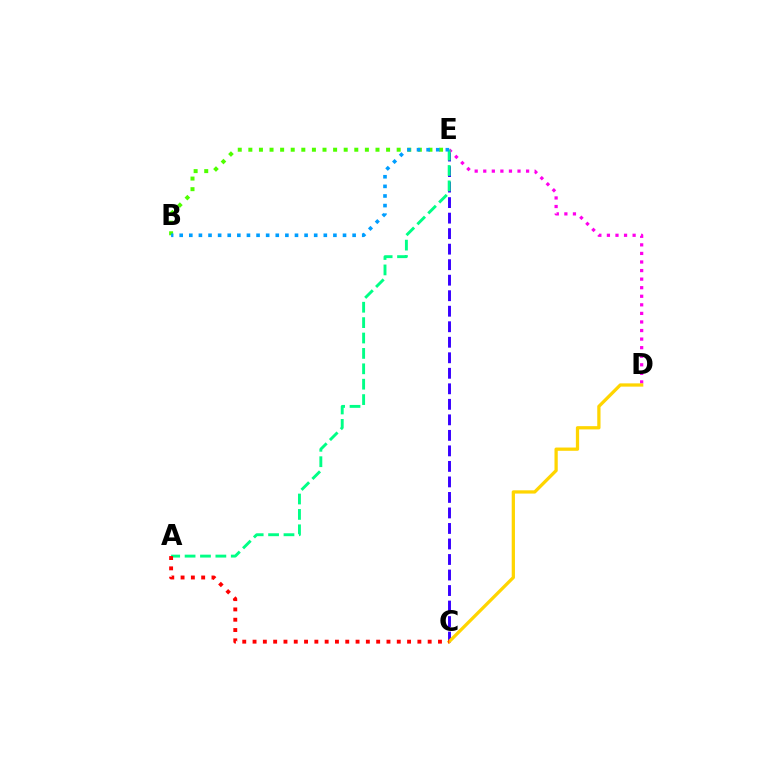{('C', 'E'): [{'color': '#3700ff', 'line_style': 'dashed', 'thickness': 2.11}], ('D', 'E'): [{'color': '#ff00ed', 'line_style': 'dotted', 'thickness': 2.33}], ('C', 'D'): [{'color': '#ffd500', 'line_style': 'solid', 'thickness': 2.35}], ('A', 'E'): [{'color': '#00ff86', 'line_style': 'dashed', 'thickness': 2.09}], ('A', 'C'): [{'color': '#ff0000', 'line_style': 'dotted', 'thickness': 2.8}], ('B', 'E'): [{'color': '#4fff00', 'line_style': 'dotted', 'thickness': 2.88}, {'color': '#009eff', 'line_style': 'dotted', 'thickness': 2.61}]}